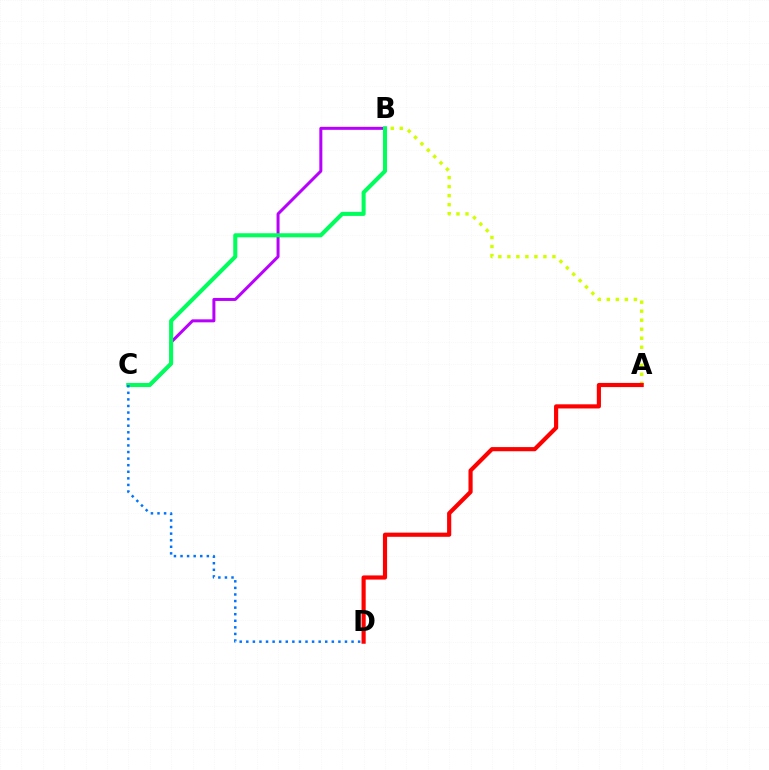{('A', 'B'): [{'color': '#d1ff00', 'line_style': 'dotted', 'thickness': 2.45}], ('B', 'C'): [{'color': '#b900ff', 'line_style': 'solid', 'thickness': 2.16}, {'color': '#00ff5c', 'line_style': 'solid', 'thickness': 2.93}], ('C', 'D'): [{'color': '#0074ff', 'line_style': 'dotted', 'thickness': 1.79}], ('A', 'D'): [{'color': '#ff0000', 'line_style': 'solid', 'thickness': 2.99}]}